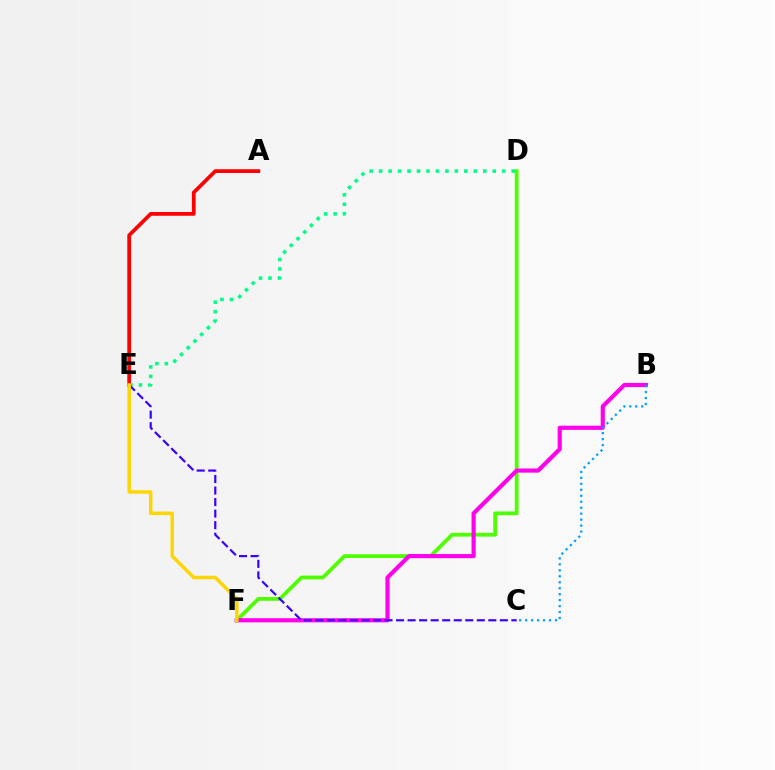{('D', 'E'): [{'color': '#00ff86', 'line_style': 'dotted', 'thickness': 2.57}], ('D', 'F'): [{'color': '#4fff00', 'line_style': 'solid', 'thickness': 2.72}], ('B', 'F'): [{'color': '#ff00ed', 'line_style': 'solid', 'thickness': 2.99}], ('C', 'E'): [{'color': '#3700ff', 'line_style': 'dashed', 'thickness': 1.57}], ('B', 'C'): [{'color': '#009eff', 'line_style': 'dotted', 'thickness': 1.62}], ('A', 'E'): [{'color': '#ff0000', 'line_style': 'solid', 'thickness': 2.69}], ('E', 'F'): [{'color': '#ffd500', 'line_style': 'solid', 'thickness': 2.5}]}